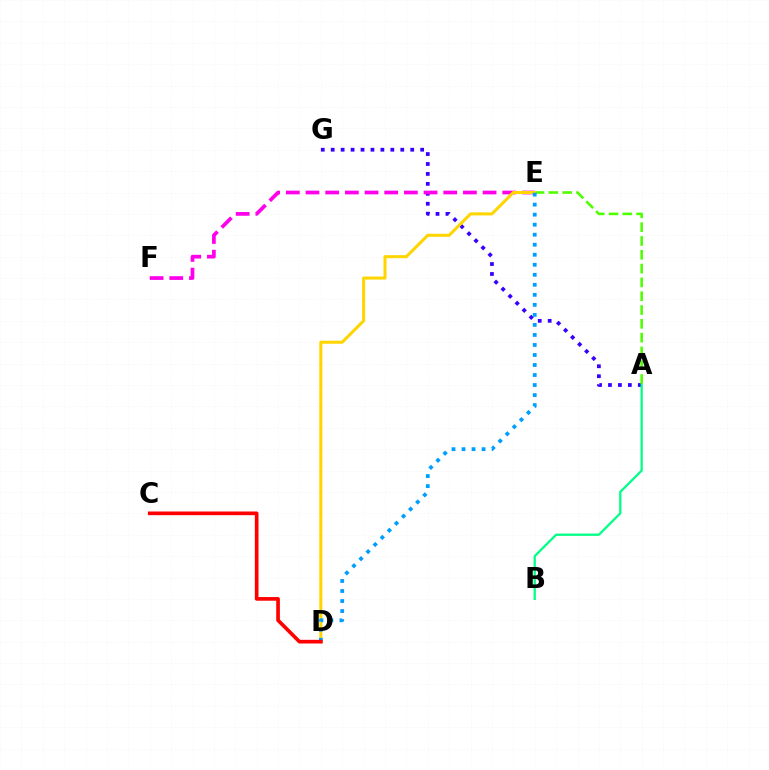{('A', 'G'): [{'color': '#3700ff', 'line_style': 'dotted', 'thickness': 2.7}], ('E', 'F'): [{'color': '#ff00ed', 'line_style': 'dashed', 'thickness': 2.67}], ('A', 'E'): [{'color': '#4fff00', 'line_style': 'dashed', 'thickness': 1.88}], ('A', 'B'): [{'color': '#00ff86', 'line_style': 'solid', 'thickness': 1.64}], ('D', 'E'): [{'color': '#ffd500', 'line_style': 'solid', 'thickness': 2.19}, {'color': '#009eff', 'line_style': 'dotted', 'thickness': 2.72}], ('C', 'D'): [{'color': '#ff0000', 'line_style': 'solid', 'thickness': 2.64}]}